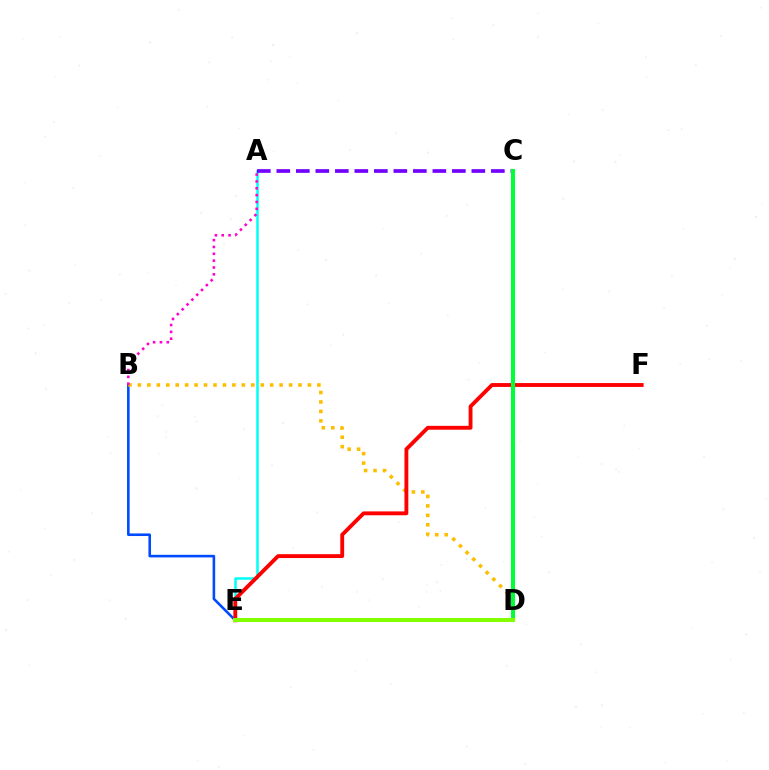{('B', 'E'): [{'color': '#004bff', 'line_style': 'solid', 'thickness': 1.87}], ('B', 'D'): [{'color': '#ffbd00', 'line_style': 'dotted', 'thickness': 2.57}], ('A', 'E'): [{'color': '#00fff6', 'line_style': 'solid', 'thickness': 1.82}], ('E', 'F'): [{'color': '#ff0000', 'line_style': 'solid', 'thickness': 2.78}], ('A', 'C'): [{'color': '#7200ff', 'line_style': 'dashed', 'thickness': 2.65}], ('C', 'D'): [{'color': '#00ff39', 'line_style': 'solid', 'thickness': 2.92}], ('A', 'B'): [{'color': '#ff00cf', 'line_style': 'dotted', 'thickness': 1.86}], ('D', 'E'): [{'color': '#84ff00', 'line_style': 'solid', 'thickness': 2.9}]}